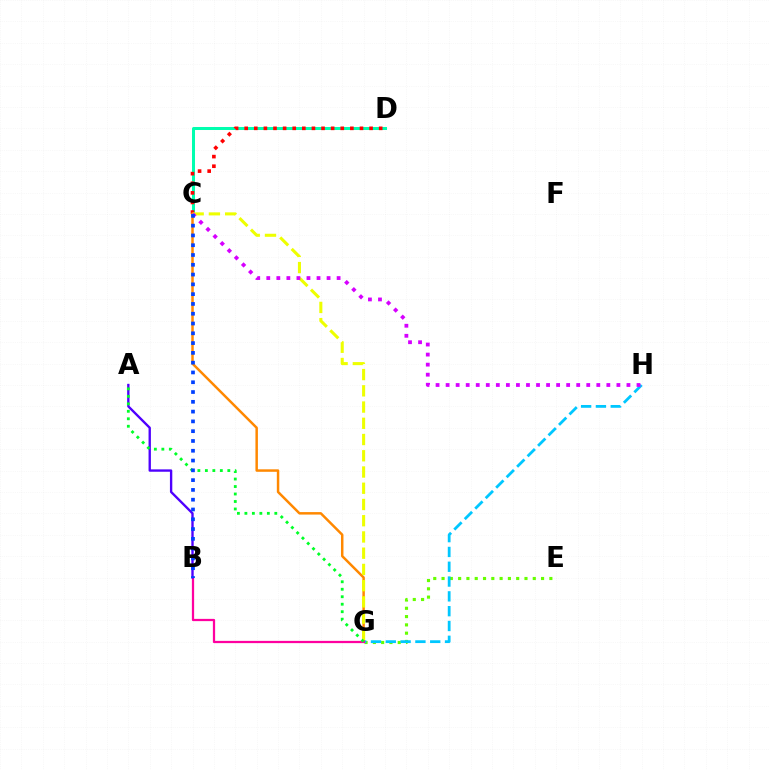{('E', 'G'): [{'color': '#66ff00', 'line_style': 'dotted', 'thickness': 2.25}], ('G', 'H'): [{'color': '#00c7ff', 'line_style': 'dashed', 'thickness': 2.01}], ('C', 'D'): [{'color': '#00ffaf', 'line_style': 'solid', 'thickness': 2.17}, {'color': '#ff0000', 'line_style': 'dotted', 'thickness': 2.61}], ('C', 'G'): [{'color': '#ff8800', 'line_style': 'solid', 'thickness': 1.78}, {'color': '#eeff00', 'line_style': 'dashed', 'thickness': 2.21}], ('B', 'G'): [{'color': '#ff00a0', 'line_style': 'solid', 'thickness': 1.62}], ('A', 'B'): [{'color': '#4f00ff', 'line_style': 'solid', 'thickness': 1.7}], ('A', 'G'): [{'color': '#00ff27', 'line_style': 'dotted', 'thickness': 2.03}], ('C', 'H'): [{'color': '#d600ff', 'line_style': 'dotted', 'thickness': 2.73}], ('B', 'C'): [{'color': '#003fff', 'line_style': 'dotted', 'thickness': 2.66}]}